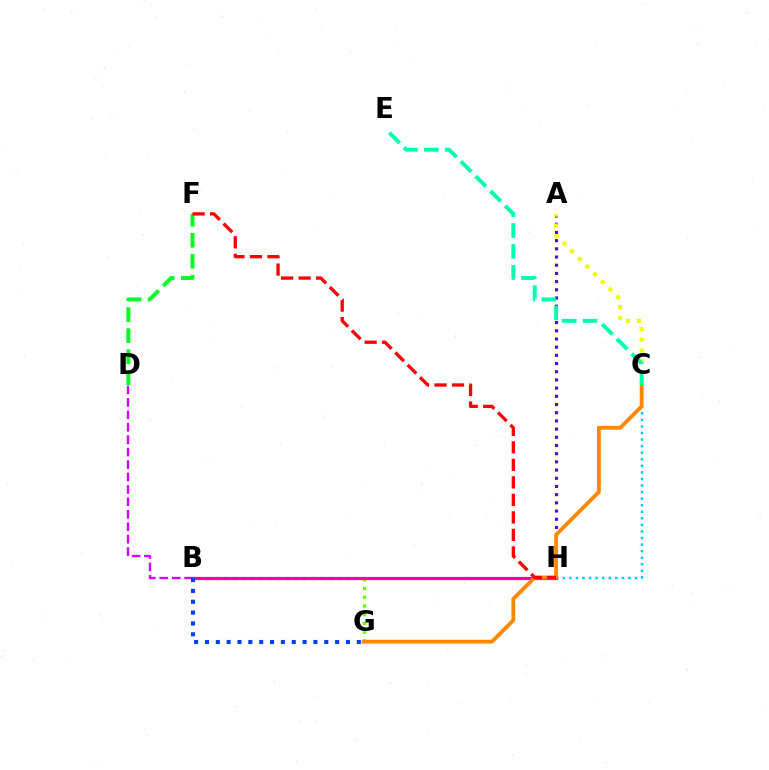{('C', 'H'): [{'color': '#00c7ff', 'line_style': 'dotted', 'thickness': 1.78}], ('B', 'G'): [{'color': '#66ff00', 'line_style': 'dotted', 'thickness': 2.37}, {'color': '#003fff', 'line_style': 'dotted', 'thickness': 2.95}], ('A', 'H'): [{'color': '#4f00ff', 'line_style': 'dotted', 'thickness': 2.23}], ('B', 'D'): [{'color': '#d600ff', 'line_style': 'dashed', 'thickness': 1.69}], ('B', 'H'): [{'color': '#ff00a0', 'line_style': 'solid', 'thickness': 2.3}], ('D', 'F'): [{'color': '#00ff27', 'line_style': 'dashed', 'thickness': 2.85}], ('C', 'G'): [{'color': '#ff8800', 'line_style': 'solid', 'thickness': 2.76}], ('A', 'C'): [{'color': '#eeff00', 'line_style': 'dotted', 'thickness': 2.94}], ('F', 'H'): [{'color': '#ff0000', 'line_style': 'dashed', 'thickness': 2.38}], ('C', 'E'): [{'color': '#00ffaf', 'line_style': 'dashed', 'thickness': 2.84}]}